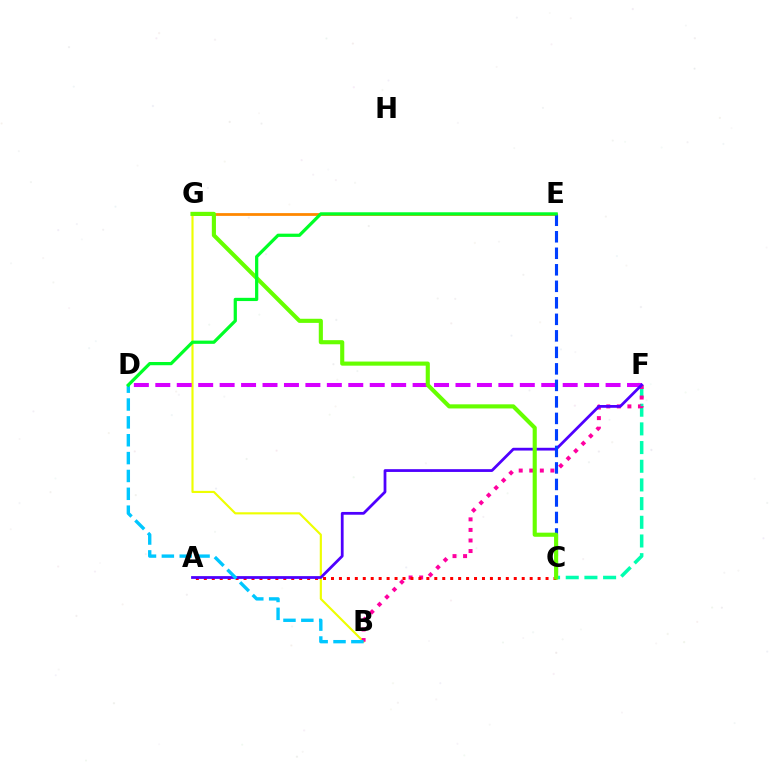{('E', 'G'): [{'color': '#ff8800', 'line_style': 'solid', 'thickness': 2.0}], ('B', 'G'): [{'color': '#eeff00', 'line_style': 'solid', 'thickness': 1.55}], ('C', 'F'): [{'color': '#00ffaf', 'line_style': 'dashed', 'thickness': 2.54}], ('B', 'F'): [{'color': '#ff00a0', 'line_style': 'dotted', 'thickness': 2.87}], ('A', 'C'): [{'color': '#ff0000', 'line_style': 'dotted', 'thickness': 2.16}], ('D', 'F'): [{'color': '#d600ff', 'line_style': 'dashed', 'thickness': 2.91}], ('A', 'F'): [{'color': '#4f00ff', 'line_style': 'solid', 'thickness': 2.0}], ('B', 'D'): [{'color': '#00c7ff', 'line_style': 'dashed', 'thickness': 2.43}], ('C', 'E'): [{'color': '#003fff', 'line_style': 'dashed', 'thickness': 2.24}], ('C', 'G'): [{'color': '#66ff00', 'line_style': 'solid', 'thickness': 2.96}], ('D', 'E'): [{'color': '#00ff27', 'line_style': 'solid', 'thickness': 2.33}]}